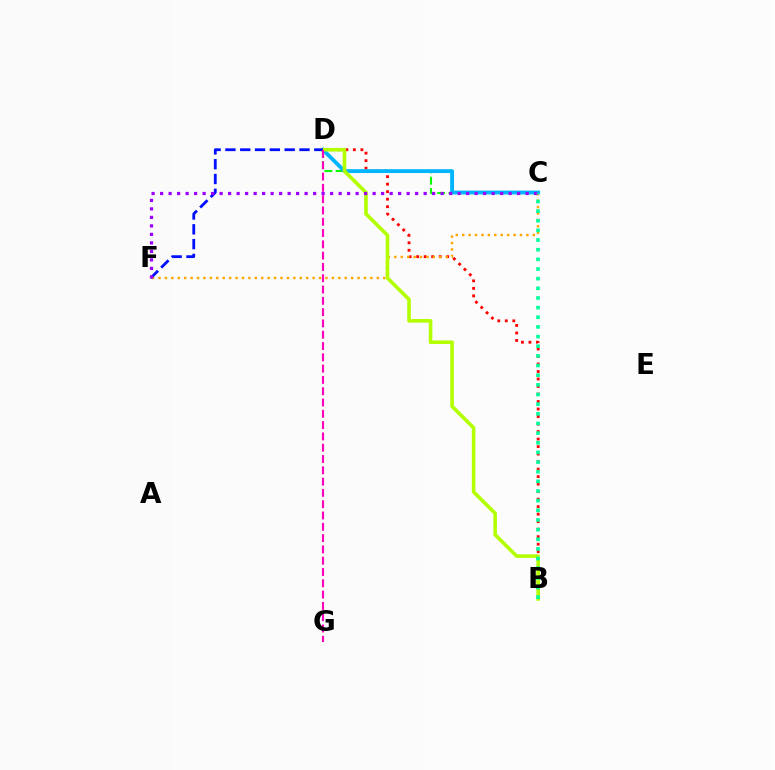{('C', 'D'): [{'color': '#08ff00', 'line_style': 'dashed', 'thickness': 1.53}, {'color': '#00b5ff', 'line_style': 'solid', 'thickness': 2.76}], ('B', 'D'): [{'color': '#ff0000', 'line_style': 'dotted', 'thickness': 2.04}, {'color': '#b3ff00', 'line_style': 'solid', 'thickness': 2.59}], ('C', 'F'): [{'color': '#ffa500', 'line_style': 'dotted', 'thickness': 1.74}, {'color': '#9b00ff', 'line_style': 'dotted', 'thickness': 2.31}], ('D', 'F'): [{'color': '#0010ff', 'line_style': 'dashed', 'thickness': 2.01}], ('B', 'C'): [{'color': '#00ff9d', 'line_style': 'dotted', 'thickness': 2.62}], ('D', 'G'): [{'color': '#ff00bd', 'line_style': 'dashed', 'thickness': 1.53}]}